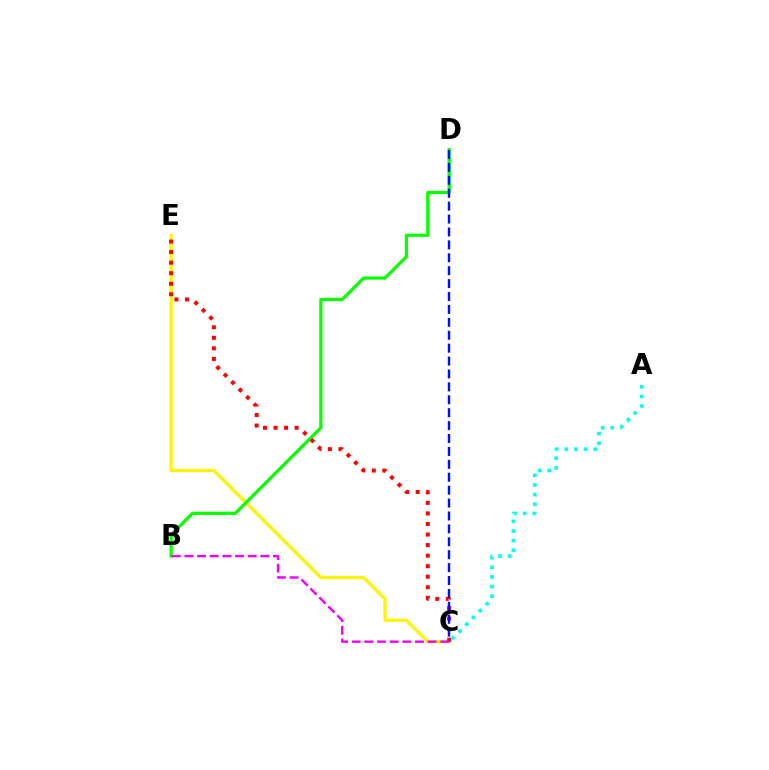{('C', 'E'): [{'color': '#fcf500', 'line_style': 'solid', 'thickness': 2.3}, {'color': '#ff0000', 'line_style': 'dotted', 'thickness': 2.86}], ('B', 'D'): [{'color': '#08ff00', 'line_style': 'solid', 'thickness': 2.32}], ('A', 'C'): [{'color': '#00fff6', 'line_style': 'dotted', 'thickness': 2.62}], ('C', 'D'): [{'color': '#0010ff', 'line_style': 'dashed', 'thickness': 1.75}], ('B', 'C'): [{'color': '#ee00ff', 'line_style': 'dashed', 'thickness': 1.72}]}